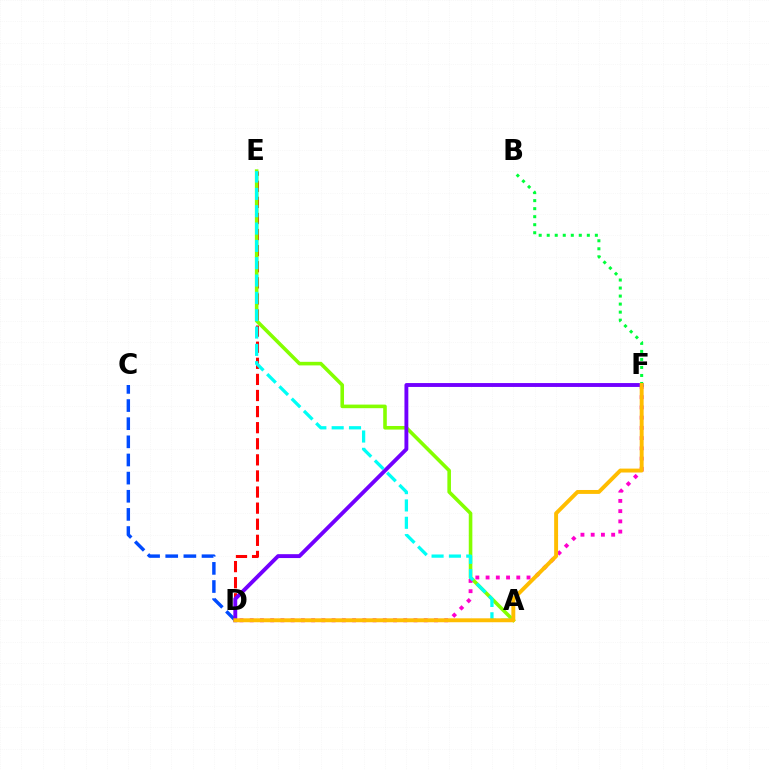{('C', 'D'): [{'color': '#004bff', 'line_style': 'dashed', 'thickness': 2.46}], ('D', 'E'): [{'color': '#ff0000', 'line_style': 'dashed', 'thickness': 2.19}], ('A', 'E'): [{'color': '#84ff00', 'line_style': 'solid', 'thickness': 2.58}, {'color': '#00fff6', 'line_style': 'dashed', 'thickness': 2.35}], ('D', 'F'): [{'color': '#ff00cf', 'line_style': 'dotted', 'thickness': 2.78}, {'color': '#7200ff', 'line_style': 'solid', 'thickness': 2.79}, {'color': '#ffbd00', 'line_style': 'solid', 'thickness': 2.82}], ('B', 'F'): [{'color': '#00ff39', 'line_style': 'dotted', 'thickness': 2.18}]}